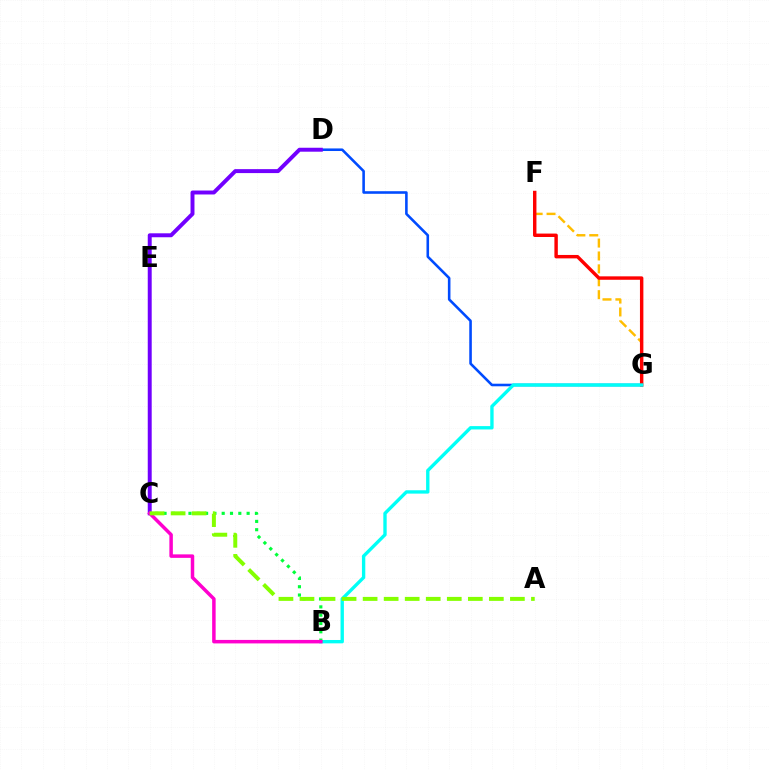{('D', 'G'): [{'color': '#004bff', 'line_style': 'solid', 'thickness': 1.86}], ('F', 'G'): [{'color': '#ffbd00', 'line_style': 'dashed', 'thickness': 1.75}, {'color': '#ff0000', 'line_style': 'solid', 'thickness': 2.47}], ('C', 'D'): [{'color': '#7200ff', 'line_style': 'solid', 'thickness': 2.84}], ('B', 'G'): [{'color': '#00fff6', 'line_style': 'solid', 'thickness': 2.42}], ('B', 'C'): [{'color': '#00ff39', 'line_style': 'dotted', 'thickness': 2.26}, {'color': '#ff00cf', 'line_style': 'solid', 'thickness': 2.51}], ('A', 'C'): [{'color': '#84ff00', 'line_style': 'dashed', 'thickness': 2.86}]}